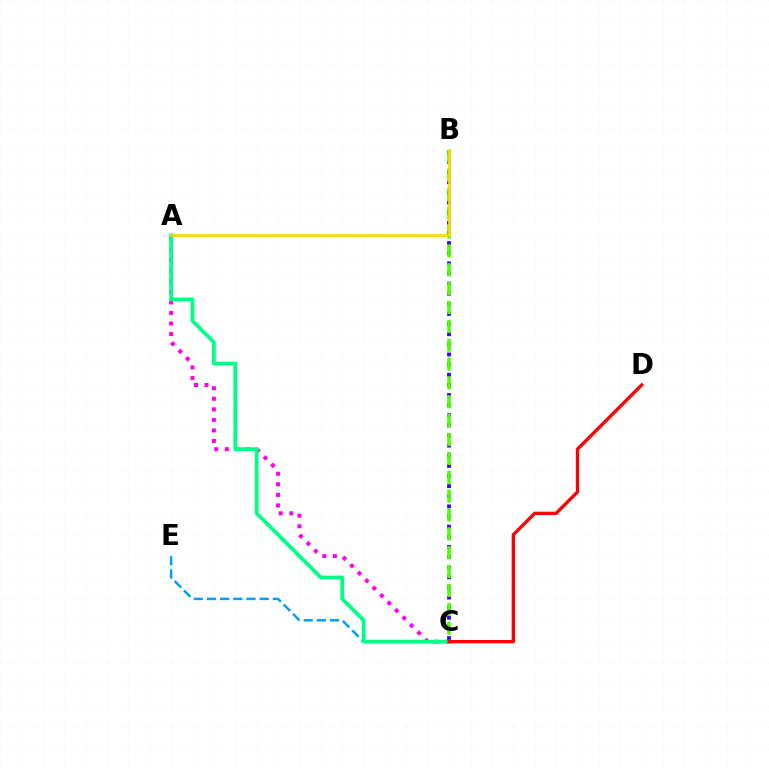{('C', 'E'): [{'color': '#009eff', 'line_style': 'dashed', 'thickness': 1.79}], ('A', 'C'): [{'color': '#ff00ed', 'line_style': 'dotted', 'thickness': 2.87}, {'color': '#00ff86', 'line_style': 'solid', 'thickness': 2.71}], ('B', 'C'): [{'color': '#3700ff', 'line_style': 'dotted', 'thickness': 2.75}, {'color': '#4fff00', 'line_style': 'dashed', 'thickness': 2.56}], ('C', 'D'): [{'color': '#ff0000', 'line_style': 'solid', 'thickness': 2.39}], ('A', 'B'): [{'color': '#ffd500', 'line_style': 'solid', 'thickness': 1.94}]}